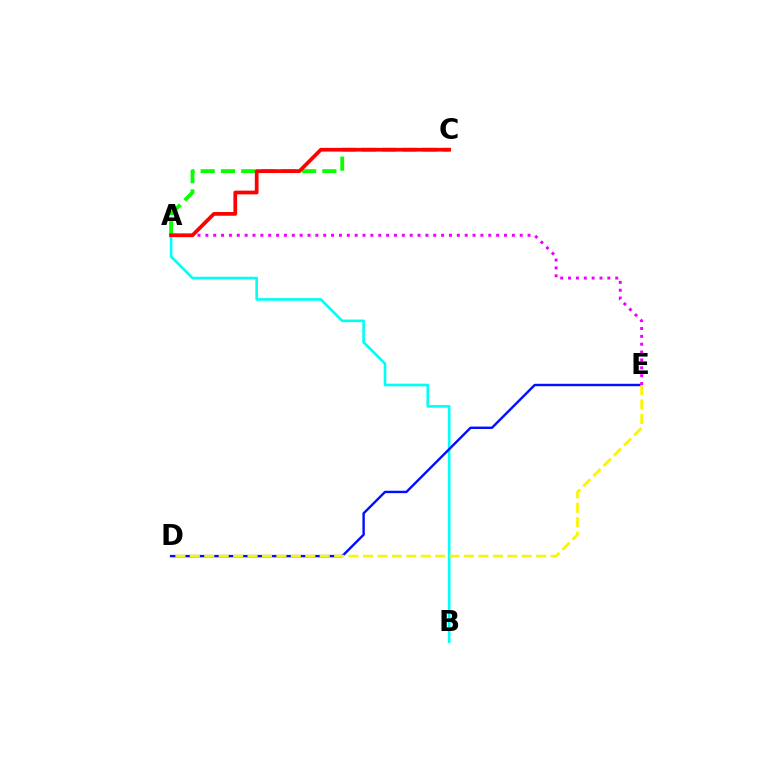{('A', 'B'): [{'color': '#00fff6', 'line_style': 'solid', 'thickness': 1.89}], ('D', 'E'): [{'color': '#0010ff', 'line_style': 'solid', 'thickness': 1.74}, {'color': '#fcf500', 'line_style': 'dashed', 'thickness': 1.96}], ('A', 'C'): [{'color': '#08ff00', 'line_style': 'dashed', 'thickness': 2.76}, {'color': '#ff0000', 'line_style': 'solid', 'thickness': 2.69}], ('A', 'E'): [{'color': '#ee00ff', 'line_style': 'dotted', 'thickness': 2.14}]}